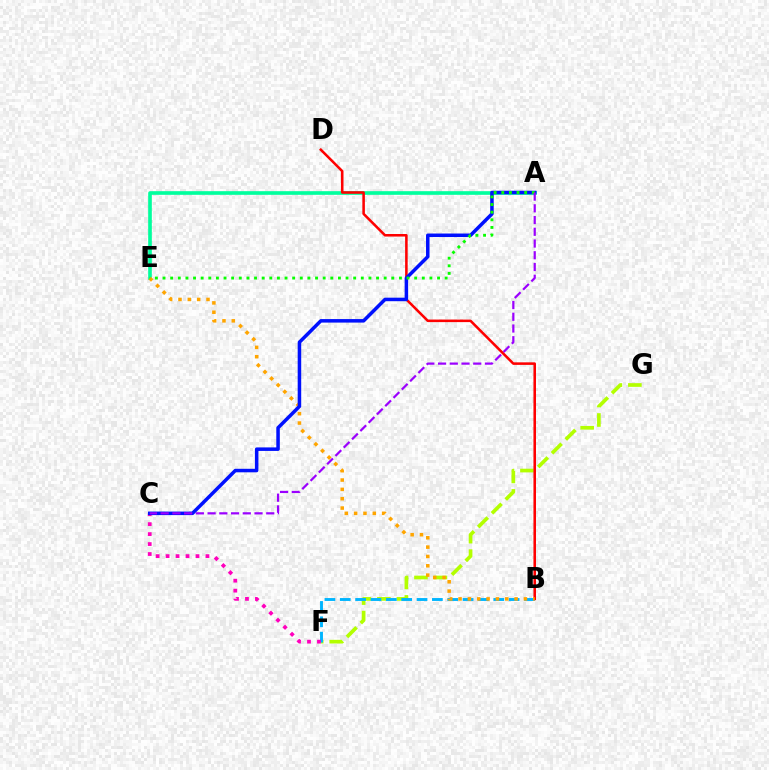{('A', 'E'): [{'color': '#00ff9d', 'line_style': 'solid', 'thickness': 2.62}, {'color': '#08ff00', 'line_style': 'dotted', 'thickness': 2.07}], ('F', 'G'): [{'color': '#b3ff00', 'line_style': 'dashed', 'thickness': 2.65}], ('B', 'F'): [{'color': '#00b5ff', 'line_style': 'dashed', 'thickness': 2.09}], ('B', 'D'): [{'color': '#ff0000', 'line_style': 'solid', 'thickness': 1.84}], ('B', 'E'): [{'color': '#ffa500', 'line_style': 'dotted', 'thickness': 2.54}], ('C', 'F'): [{'color': '#ff00bd', 'line_style': 'dotted', 'thickness': 2.71}], ('A', 'C'): [{'color': '#0010ff', 'line_style': 'solid', 'thickness': 2.53}, {'color': '#9b00ff', 'line_style': 'dashed', 'thickness': 1.59}]}